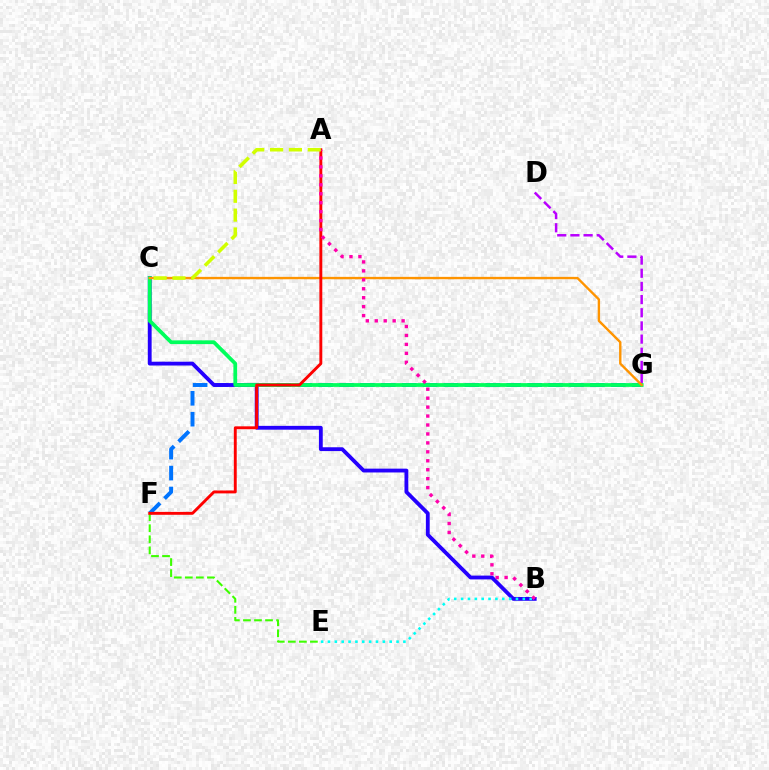{('F', 'G'): [{'color': '#0074ff', 'line_style': 'dashed', 'thickness': 2.84}], ('B', 'C'): [{'color': '#2500ff', 'line_style': 'solid', 'thickness': 2.75}], ('B', 'E'): [{'color': '#00fff6', 'line_style': 'dotted', 'thickness': 1.86}], ('E', 'F'): [{'color': '#3dff00', 'line_style': 'dashed', 'thickness': 1.5}], ('D', 'G'): [{'color': '#b900ff', 'line_style': 'dashed', 'thickness': 1.79}], ('C', 'G'): [{'color': '#00ff5c', 'line_style': 'solid', 'thickness': 2.71}, {'color': '#ff9400', 'line_style': 'solid', 'thickness': 1.72}], ('A', 'F'): [{'color': '#ff0000', 'line_style': 'solid', 'thickness': 2.09}], ('A', 'B'): [{'color': '#ff00ac', 'line_style': 'dotted', 'thickness': 2.43}], ('A', 'C'): [{'color': '#d1ff00', 'line_style': 'dashed', 'thickness': 2.56}]}